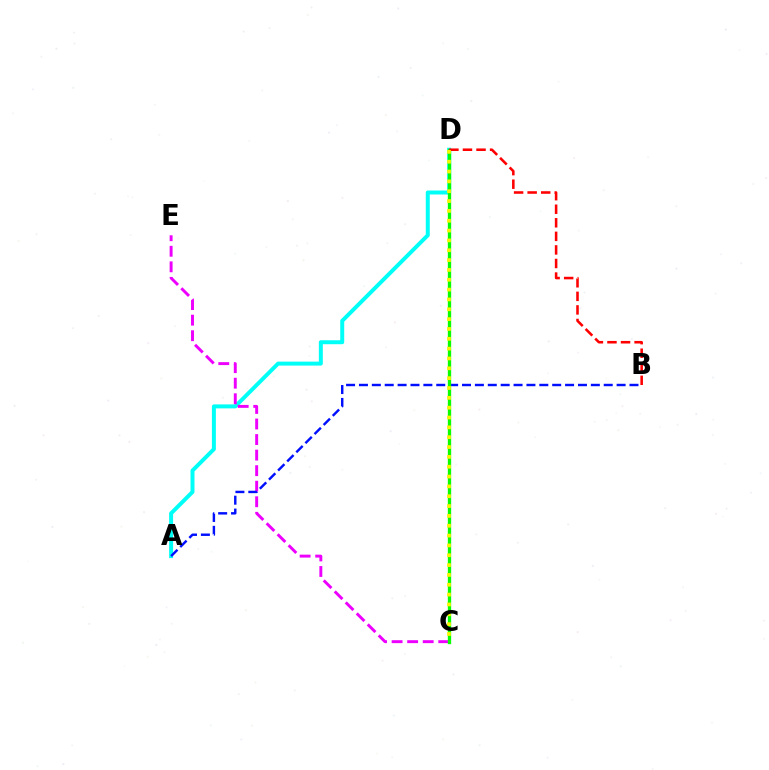{('A', 'D'): [{'color': '#00fff6', 'line_style': 'solid', 'thickness': 2.86}], ('C', 'E'): [{'color': '#ee00ff', 'line_style': 'dashed', 'thickness': 2.11}], ('A', 'B'): [{'color': '#0010ff', 'line_style': 'dashed', 'thickness': 1.75}], ('C', 'D'): [{'color': '#08ff00', 'line_style': 'solid', 'thickness': 2.39}, {'color': '#fcf500', 'line_style': 'dotted', 'thickness': 2.67}], ('B', 'D'): [{'color': '#ff0000', 'line_style': 'dashed', 'thickness': 1.84}]}